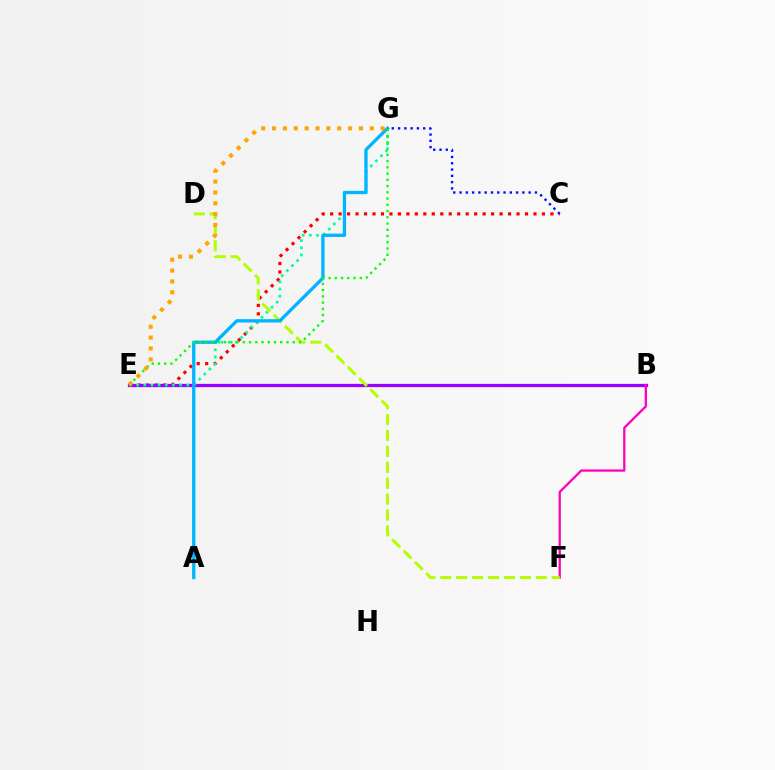{('C', 'E'): [{'color': '#ff0000', 'line_style': 'dotted', 'thickness': 2.3}], ('B', 'E'): [{'color': '#9b00ff', 'line_style': 'solid', 'thickness': 2.34}], ('E', 'G'): [{'color': '#00ff9d', 'line_style': 'dotted', 'thickness': 1.95}, {'color': '#08ff00', 'line_style': 'dotted', 'thickness': 1.7}, {'color': '#ffa500', 'line_style': 'dotted', 'thickness': 2.95}], ('B', 'F'): [{'color': '#ff00bd', 'line_style': 'solid', 'thickness': 1.64}], ('D', 'F'): [{'color': '#b3ff00', 'line_style': 'dashed', 'thickness': 2.16}], ('A', 'G'): [{'color': '#00b5ff', 'line_style': 'solid', 'thickness': 2.39}], ('C', 'G'): [{'color': '#0010ff', 'line_style': 'dotted', 'thickness': 1.71}]}